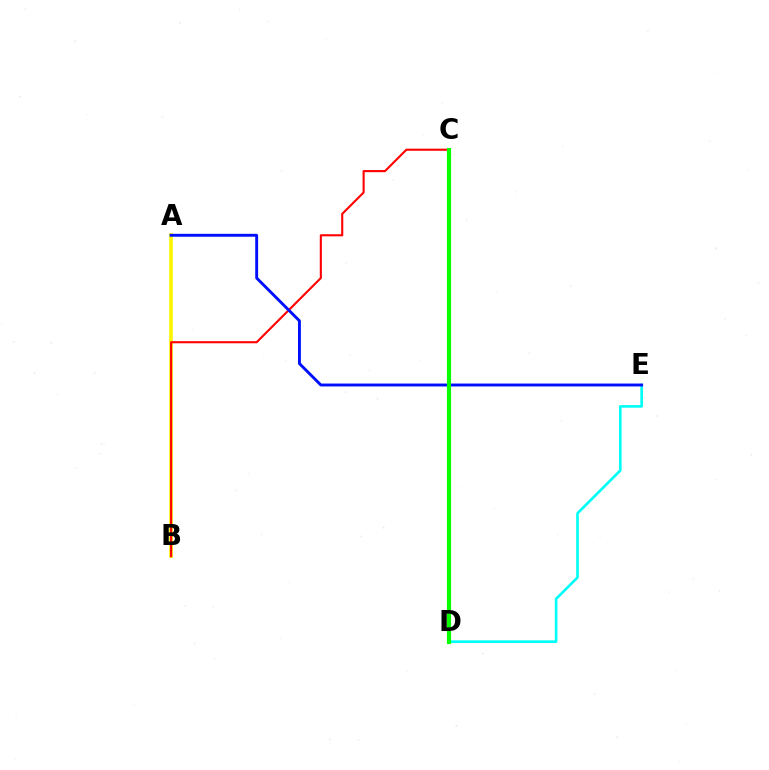{('A', 'B'): [{'color': '#fcf500', 'line_style': 'solid', 'thickness': 2.6}], ('D', 'E'): [{'color': '#00fff6', 'line_style': 'solid', 'thickness': 1.9}], ('C', 'D'): [{'color': '#ee00ff', 'line_style': 'dashed', 'thickness': 2.0}, {'color': '#08ff00', 'line_style': 'solid', 'thickness': 2.99}], ('B', 'C'): [{'color': '#ff0000', 'line_style': 'solid', 'thickness': 1.52}], ('A', 'E'): [{'color': '#0010ff', 'line_style': 'solid', 'thickness': 2.09}]}